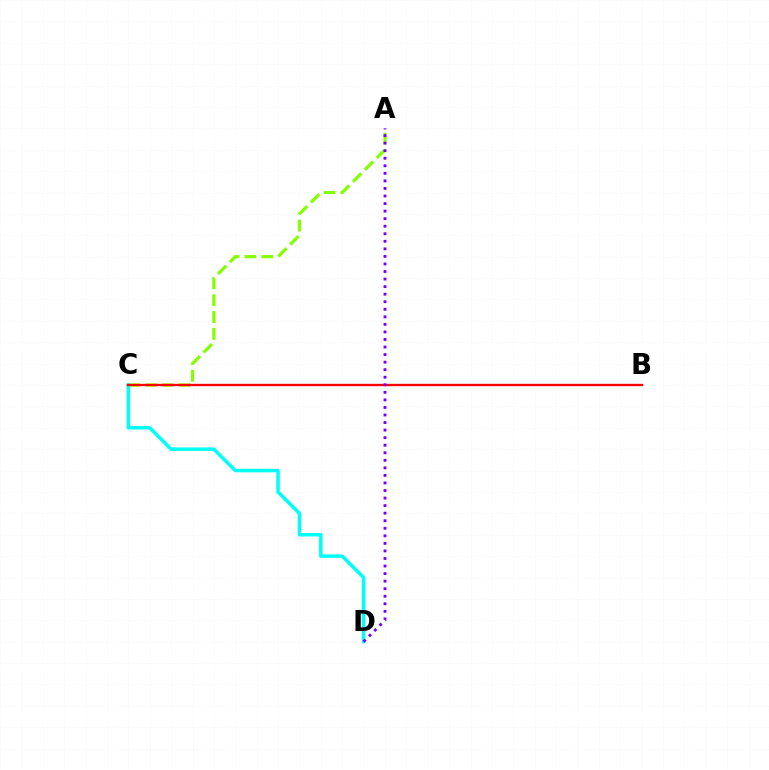{('A', 'C'): [{'color': '#84ff00', 'line_style': 'dashed', 'thickness': 2.29}], ('C', 'D'): [{'color': '#00fff6', 'line_style': 'solid', 'thickness': 2.51}], ('B', 'C'): [{'color': '#ff0000', 'line_style': 'solid', 'thickness': 1.68}], ('A', 'D'): [{'color': '#7200ff', 'line_style': 'dotted', 'thickness': 2.05}]}